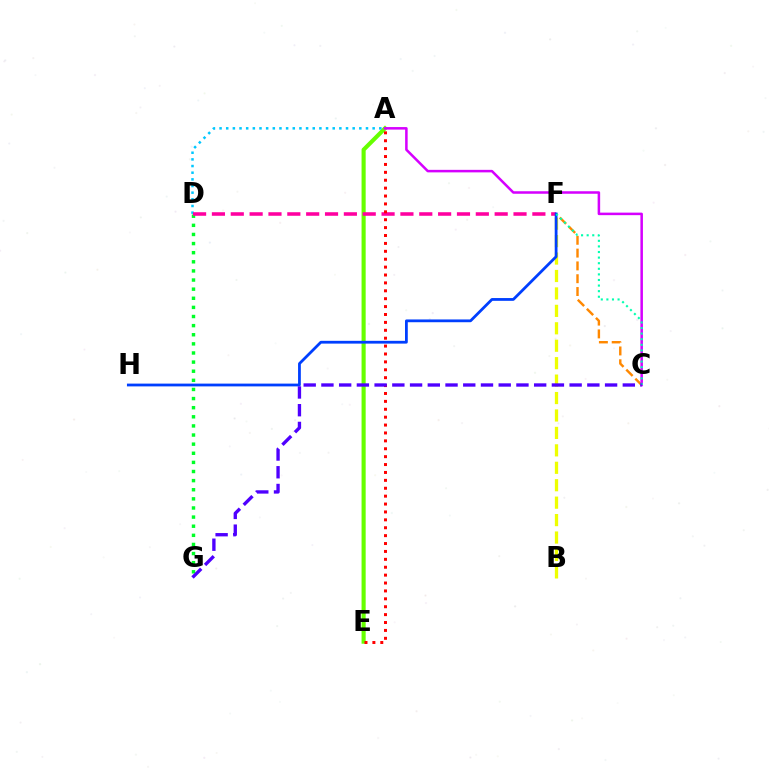{('D', 'G'): [{'color': '#00ff27', 'line_style': 'dotted', 'thickness': 2.48}], ('A', 'E'): [{'color': '#66ff00', 'line_style': 'solid', 'thickness': 2.96}, {'color': '#ff0000', 'line_style': 'dotted', 'thickness': 2.15}], ('B', 'F'): [{'color': '#eeff00', 'line_style': 'dashed', 'thickness': 2.37}], ('A', 'D'): [{'color': '#00c7ff', 'line_style': 'dotted', 'thickness': 1.81}], ('D', 'F'): [{'color': '#ff00a0', 'line_style': 'dashed', 'thickness': 2.56}], ('C', 'F'): [{'color': '#ff8800', 'line_style': 'dashed', 'thickness': 1.74}, {'color': '#00ffaf', 'line_style': 'dotted', 'thickness': 1.52}], ('F', 'H'): [{'color': '#003fff', 'line_style': 'solid', 'thickness': 2.0}], ('A', 'C'): [{'color': '#d600ff', 'line_style': 'solid', 'thickness': 1.82}], ('C', 'G'): [{'color': '#4f00ff', 'line_style': 'dashed', 'thickness': 2.41}]}